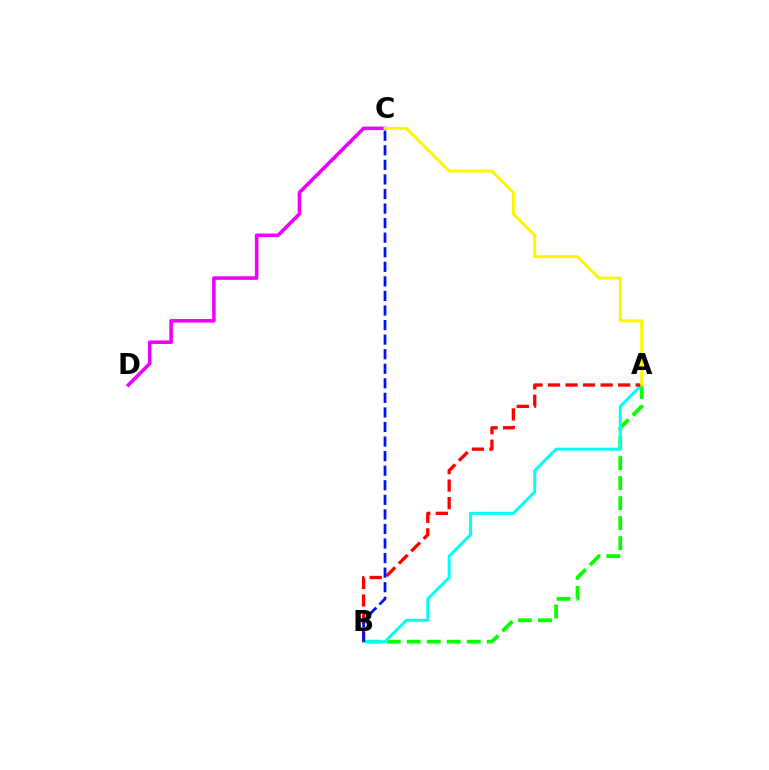{('A', 'B'): [{'color': '#08ff00', 'line_style': 'dashed', 'thickness': 2.72}, {'color': '#00fff6', 'line_style': 'solid', 'thickness': 2.19}, {'color': '#ff0000', 'line_style': 'dashed', 'thickness': 2.38}], ('C', 'D'): [{'color': '#ee00ff', 'line_style': 'solid', 'thickness': 2.56}], ('A', 'C'): [{'color': '#fcf500', 'line_style': 'solid', 'thickness': 2.1}], ('B', 'C'): [{'color': '#0010ff', 'line_style': 'dashed', 'thickness': 1.98}]}